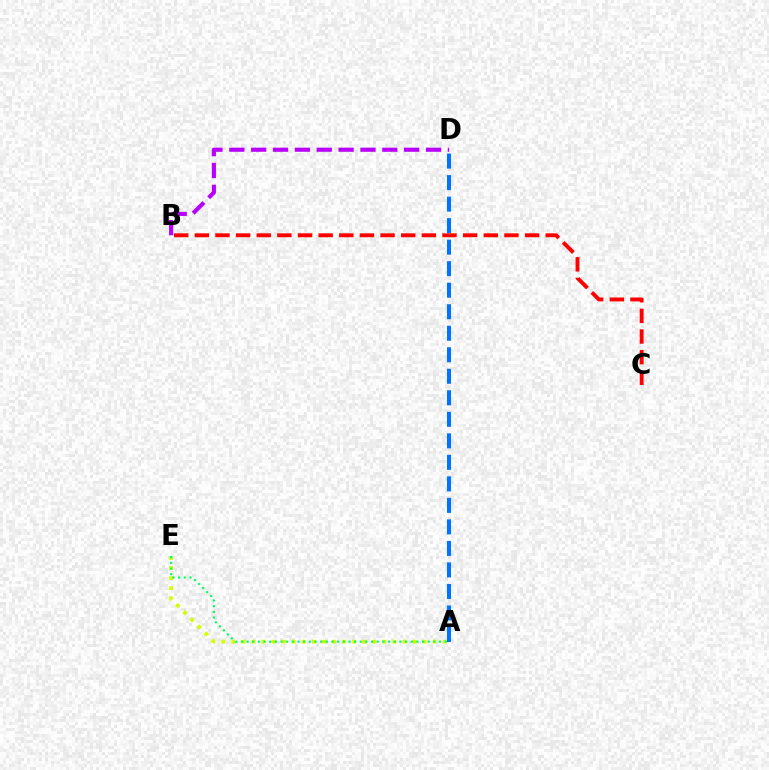{('A', 'D'): [{'color': '#0074ff', 'line_style': 'dashed', 'thickness': 2.92}], ('A', 'E'): [{'color': '#d1ff00', 'line_style': 'dotted', 'thickness': 2.74}, {'color': '#00ff5c', 'line_style': 'dotted', 'thickness': 1.54}], ('B', 'D'): [{'color': '#b900ff', 'line_style': 'dashed', 'thickness': 2.97}], ('B', 'C'): [{'color': '#ff0000', 'line_style': 'dashed', 'thickness': 2.8}]}